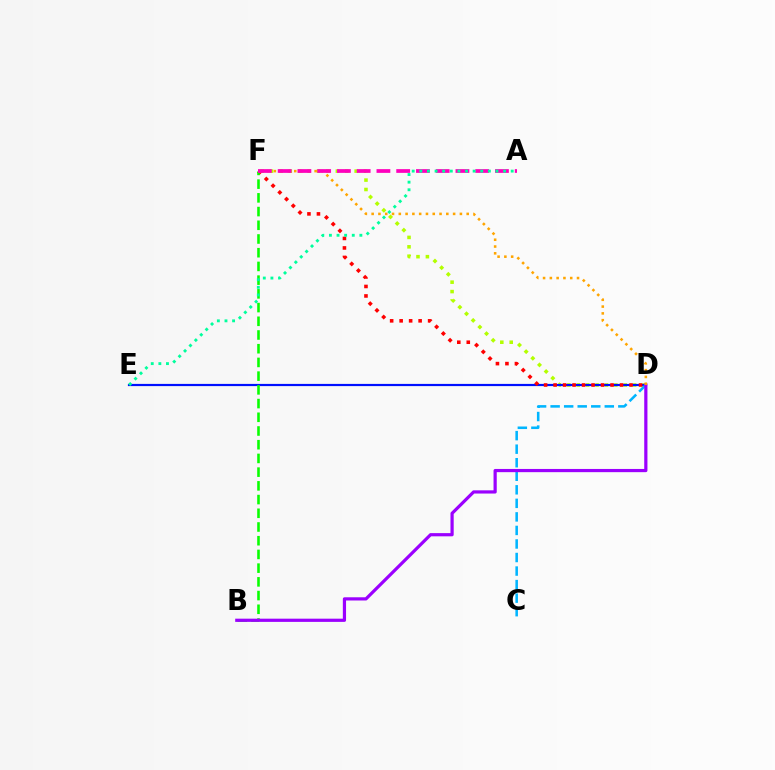{('D', 'F'): [{'color': '#b3ff00', 'line_style': 'dotted', 'thickness': 2.56}, {'color': '#ff0000', 'line_style': 'dotted', 'thickness': 2.58}, {'color': '#ffa500', 'line_style': 'dotted', 'thickness': 1.84}], ('D', 'E'): [{'color': '#0010ff', 'line_style': 'solid', 'thickness': 1.58}], ('C', 'D'): [{'color': '#00b5ff', 'line_style': 'dashed', 'thickness': 1.84}], ('B', 'F'): [{'color': '#08ff00', 'line_style': 'dashed', 'thickness': 1.86}], ('B', 'D'): [{'color': '#9b00ff', 'line_style': 'solid', 'thickness': 2.31}], ('A', 'F'): [{'color': '#ff00bd', 'line_style': 'dashed', 'thickness': 2.68}], ('A', 'E'): [{'color': '#00ff9d', 'line_style': 'dotted', 'thickness': 2.07}]}